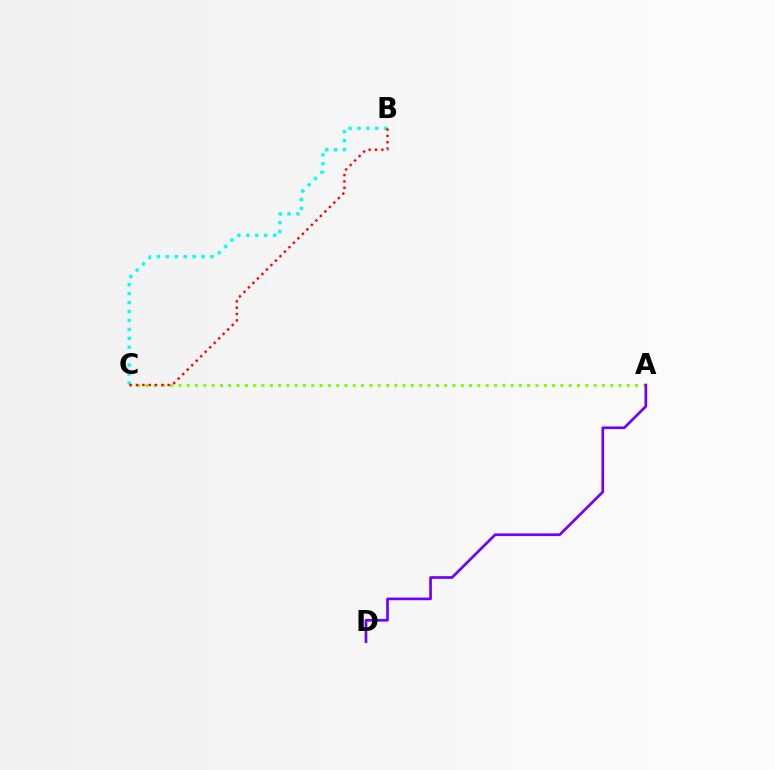{('B', 'C'): [{'color': '#00fff6', 'line_style': 'dotted', 'thickness': 2.43}, {'color': '#ff0000', 'line_style': 'dotted', 'thickness': 1.72}], ('A', 'C'): [{'color': '#84ff00', 'line_style': 'dotted', 'thickness': 2.26}], ('A', 'D'): [{'color': '#7200ff', 'line_style': 'solid', 'thickness': 1.93}]}